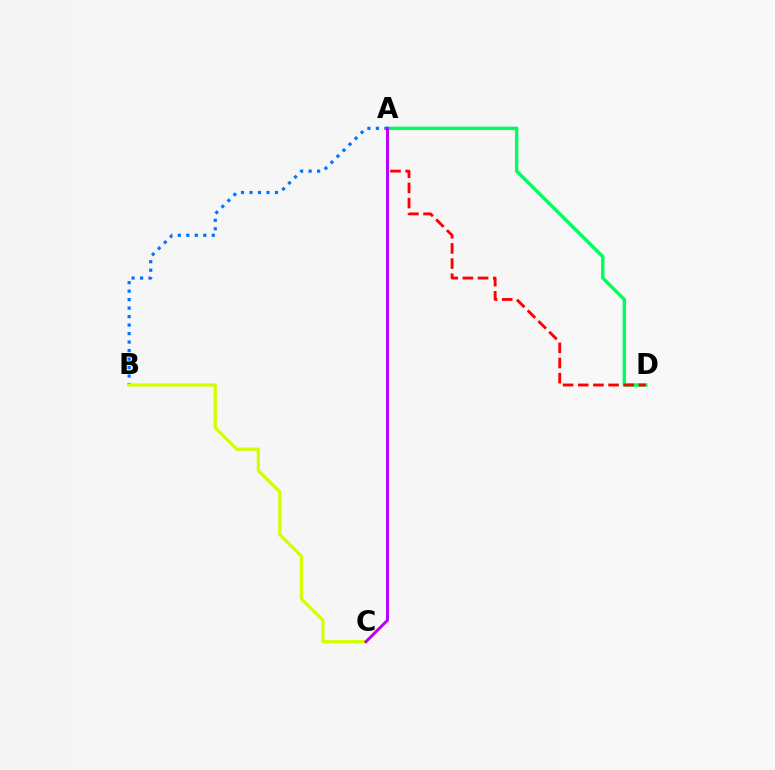{('A', 'B'): [{'color': '#0074ff', 'line_style': 'dotted', 'thickness': 2.31}], ('B', 'C'): [{'color': '#d1ff00', 'line_style': 'solid', 'thickness': 2.31}], ('A', 'D'): [{'color': '#00ff5c', 'line_style': 'solid', 'thickness': 2.46}, {'color': '#ff0000', 'line_style': 'dashed', 'thickness': 2.06}], ('A', 'C'): [{'color': '#b900ff', 'line_style': 'solid', 'thickness': 2.12}]}